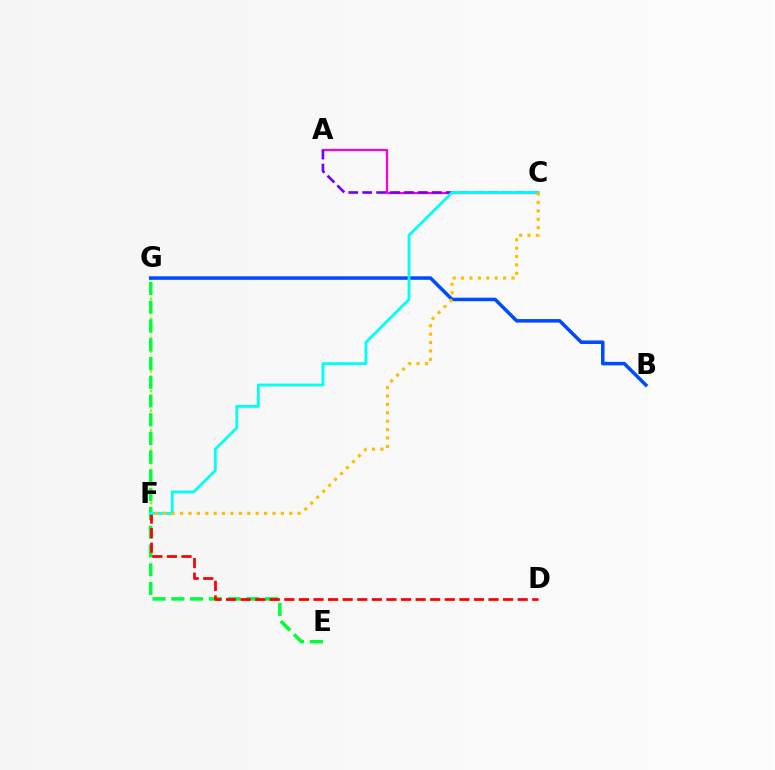{('F', 'G'): [{'color': '#84ff00', 'line_style': 'dotted', 'thickness': 1.79}], ('E', 'G'): [{'color': '#00ff39', 'line_style': 'dashed', 'thickness': 2.55}], ('B', 'G'): [{'color': '#004bff', 'line_style': 'solid', 'thickness': 2.54}], ('D', 'F'): [{'color': '#ff0000', 'line_style': 'dashed', 'thickness': 1.98}], ('A', 'C'): [{'color': '#ff00cf', 'line_style': 'solid', 'thickness': 1.62}, {'color': '#7200ff', 'line_style': 'dashed', 'thickness': 1.89}], ('C', 'F'): [{'color': '#00fff6', 'line_style': 'solid', 'thickness': 2.04}, {'color': '#ffbd00', 'line_style': 'dotted', 'thickness': 2.28}]}